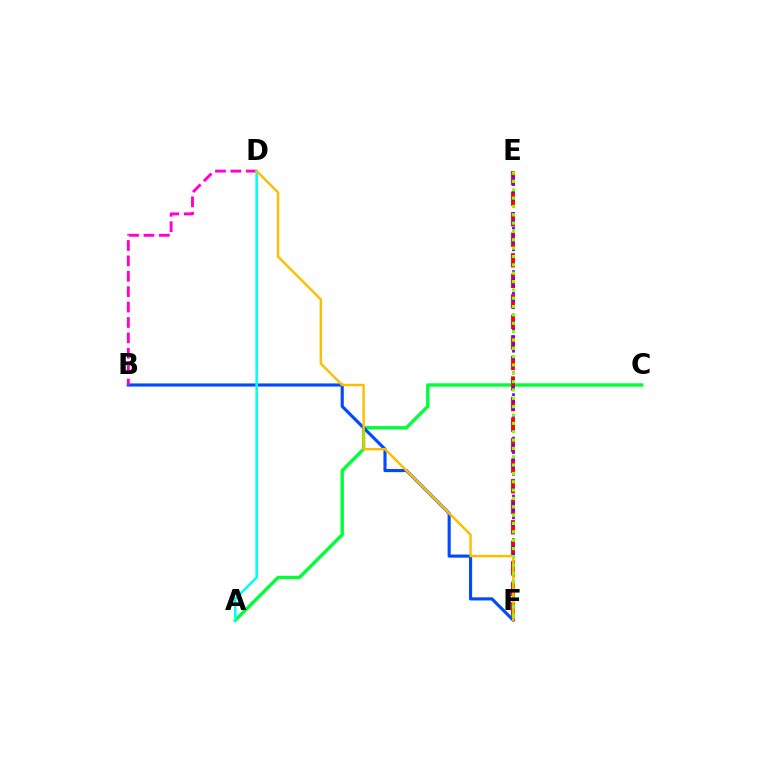{('A', 'C'): [{'color': '#00ff39', 'line_style': 'solid', 'thickness': 2.45}], ('B', 'F'): [{'color': '#004bff', 'line_style': 'solid', 'thickness': 2.25}], ('B', 'D'): [{'color': '#ff00cf', 'line_style': 'dashed', 'thickness': 2.09}], ('E', 'F'): [{'color': '#ff0000', 'line_style': 'dashed', 'thickness': 2.79}, {'color': '#7200ff', 'line_style': 'dotted', 'thickness': 1.97}, {'color': '#84ff00', 'line_style': 'dotted', 'thickness': 2.27}], ('A', 'D'): [{'color': '#00fff6', 'line_style': 'solid', 'thickness': 1.84}], ('D', 'F'): [{'color': '#ffbd00', 'line_style': 'solid', 'thickness': 1.76}]}